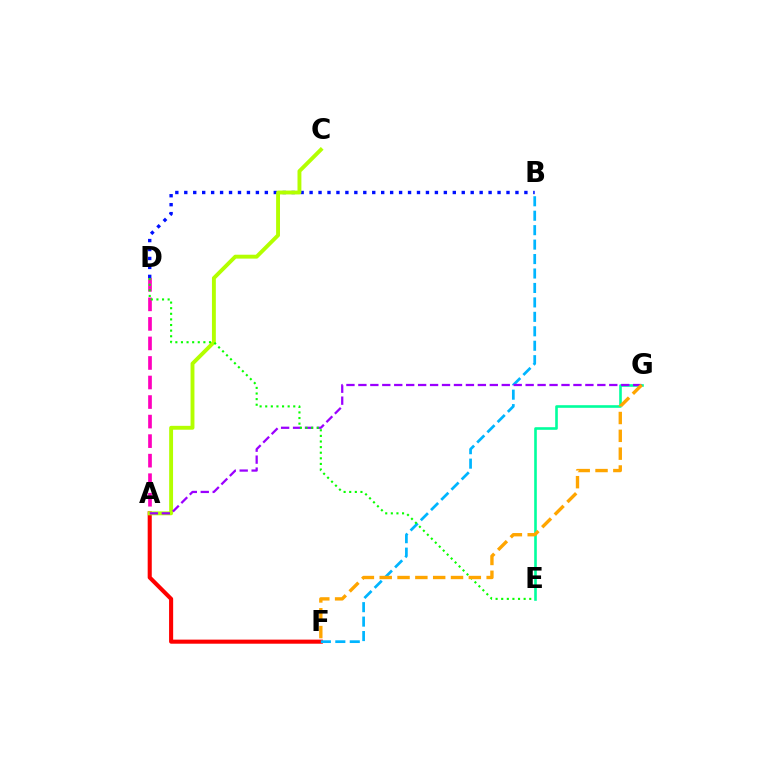{('A', 'D'): [{'color': '#ff00bd', 'line_style': 'dashed', 'thickness': 2.65}], ('A', 'F'): [{'color': '#ff0000', 'line_style': 'solid', 'thickness': 2.94}], ('E', 'G'): [{'color': '#00ff9d', 'line_style': 'solid', 'thickness': 1.88}], ('B', 'F'): [{'color': '#00b5ff', 'line_style': 'dashed', 'thickness': 1.96}], ('B', 'D'): [{'color': '#0010ff', 'line_style': 'dotted', 'thickness': 2.43}], ('A', 'C'): [{'color': '#b3ff00', 'line_style': 'solid', 'thickness': 2.8}], ('A', 'G'): [{'color': '#9b00ff', 'line_style': 'dashed', 'thickness': 1.62}], ('D', 'E'): [{'color': '#08ff00', 'line_style': 'dotted', 'thickness': 1.52}], ('F', 'G'): [{'color': '#ffa500', 'line_style': 'dashed', 'thickness': 2.42}]}